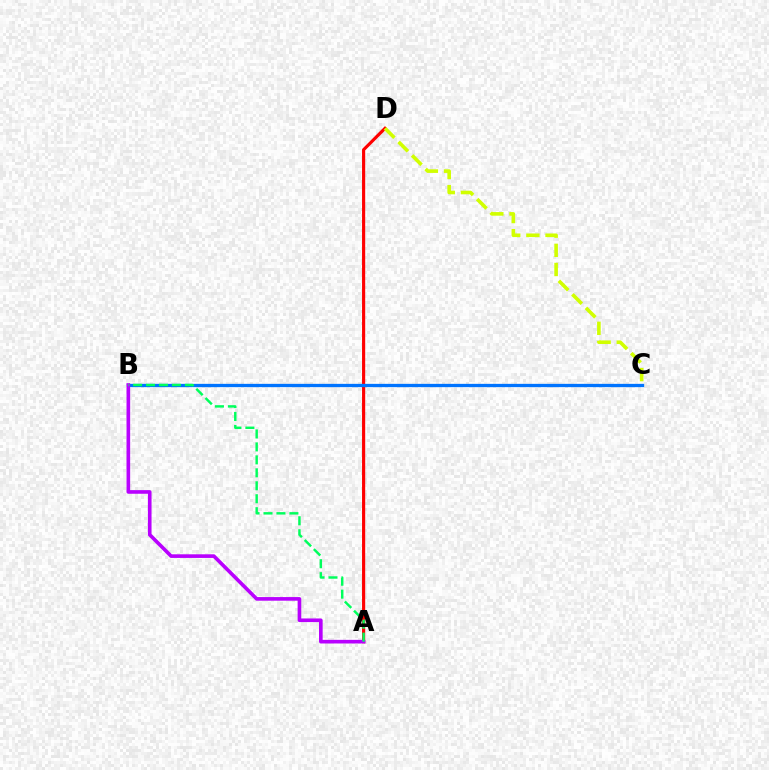{('A', 'D'): [{'color': '#ff0000', 'line_style': 'solid', 'thickness': 2.27}], ('B', 'C'): [{'color': '#0074ff', 'line_style': 'solid', 'thickness': 2.37}], ('A', 'B'): [{'color': '#b900ff', 'line_style': 'solid', 'thickness': 2.61}, {'color': '#00ff5c', 'line_style': 'dashed', 'thickness': 1.76}], ('C', 'D'): [{'color': '#d1ff00', 'line_style': 'dashed', 'thickness': 2.6}]}